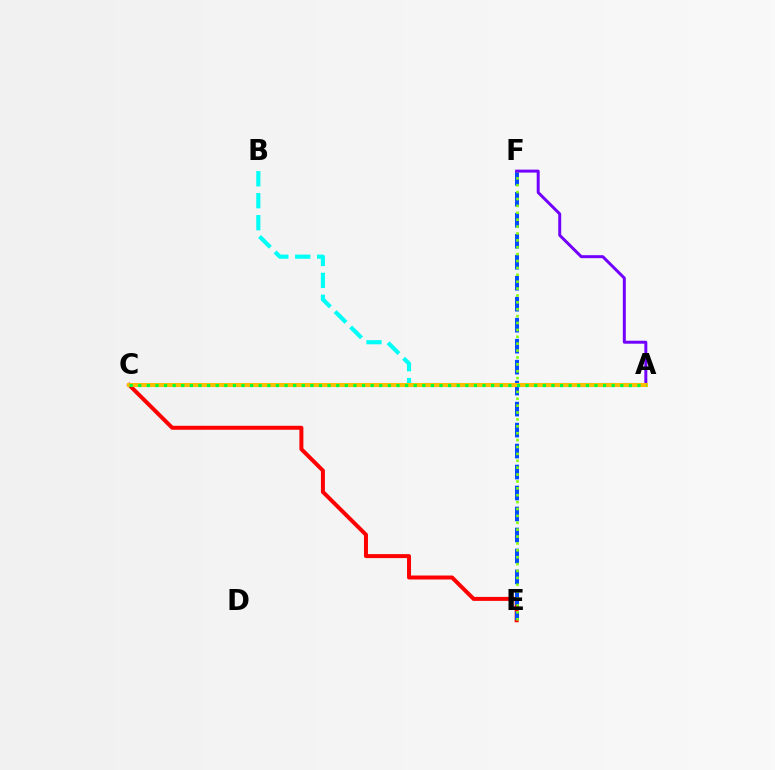{('C', 'E'): [{'color': '#ff0000', 'line_style': 'solid', 'thickness': 2.86}], ('A', 'B'): [{'color': '#00fff6', 'line_style': 'dashed', 'thickness': 2.98}], ('E', 'F'): [{'color': '#004bff', 'line_style': 'dashed', 'thickness': 2.85}, {'color': '#84ff00', 'line_style': 'dotted', 'thickness': 1.87}], ('A', 'C'): [{'color': '#ff00cf', 'line_style': 'dashed', 'thickness': 1.9}, {'color': '#ffbd00', 'line_style': 'solid', 'thickness': 2.9}, {'color': '#00ff39', 'line_style': 'dotted', 'thickness': 2.34}], ('A', 'F'): [{'color': '#7200ff', 'line_style': 'solid', 'thickness': 2.14}]}